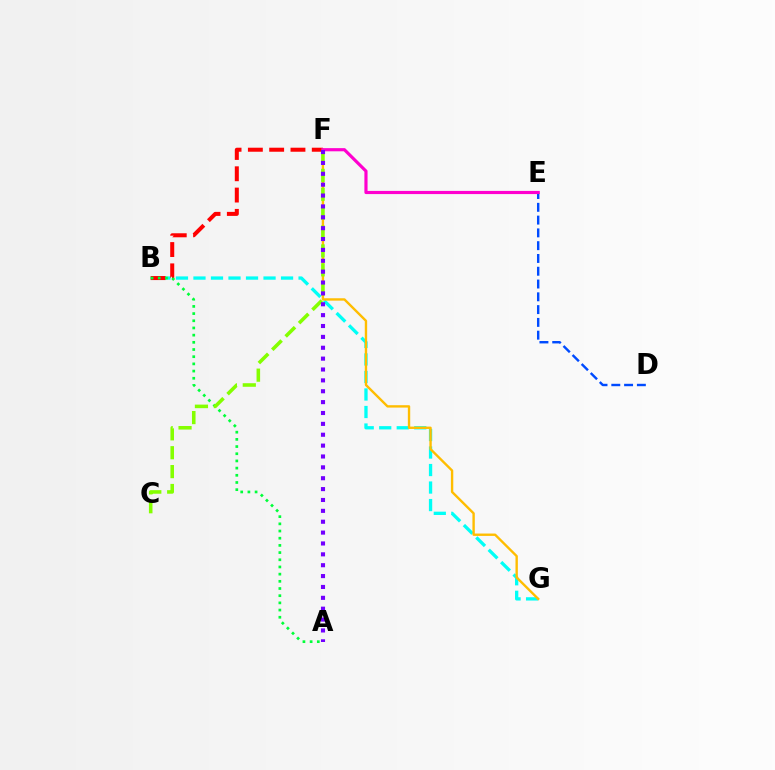{('D', 'E'): [{'color': '#004bff', 'line_style': 'dashed', 'thickness': 1.74}], ('B', 'G'): [{'color': '#00fff6', 'line_style': 'dashed', 'thickness': 2.38}], ('F', 'G'): [{'color': '#ffbd00', 'line_style': 'solid', 'thickness': 1.71}], ('B', 'F'): [{'color': '#ff0000', 'line_style': 'dashed', 'thickness': 2.89}], ('E', 'F'): [{'color': '#ff00cf', 'line_style': 'solid', 'thickness': 2.28}], ('A', 'B'): [{'color': '#00ff39', 'line_style': 'dotted', 'thickness': 1.95}], ('C', 'F'): [{'color': '#84ff00', 'line_style': 'dashed', 'thickness': 2.57}], ('A', 'F'): [{'color': '#7200ff', 'line_style': 'dotted', 'thickness': 2.95}]}